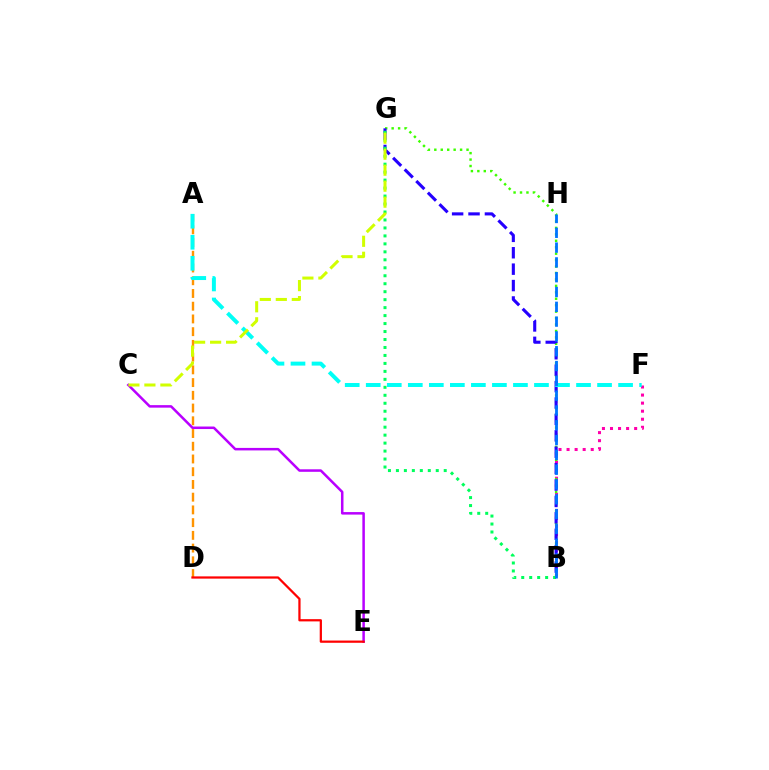{('B', 'F'): [{'color': '#ff00ac', 'line_style': 'dotted', 'thickness': 2.19}], ('A', 'D'): [{'color': '#ff9400', 'line_style': 'dashed', 'thickness': 1.73}], ('B', 'G'): [{'color': '#3dff00', 'line_style': 'dotted', 'thickness': 1.75}, {'color': '#2500ff', 'line_style': 'dashed', 'thickness': 2.23}, {'color': '#00ff5c', 'line_style': 'dotted', 'thickness': 2.17}], ('C', 'E'): [{'color': '#b900ff', 'line_style': 'solid', 'thickness': 1.81}], ('D', 'E'): [{'color': '#ff0000', 'line_style': 'solid', 'thickness': 1.61}], ('A', 'F'): [{'color': '#00fff6', 'line_style': 'dashed', 'thickness': 2.86}], ('B', 'H'): [{'color': '#0074ff', 'line_style': 'dashed', 'thickness': 2.01}], ('C', 'G'): [{'color': '#d1ff00', 'line_style': 'dashed', 'thickness': 2.17}]}